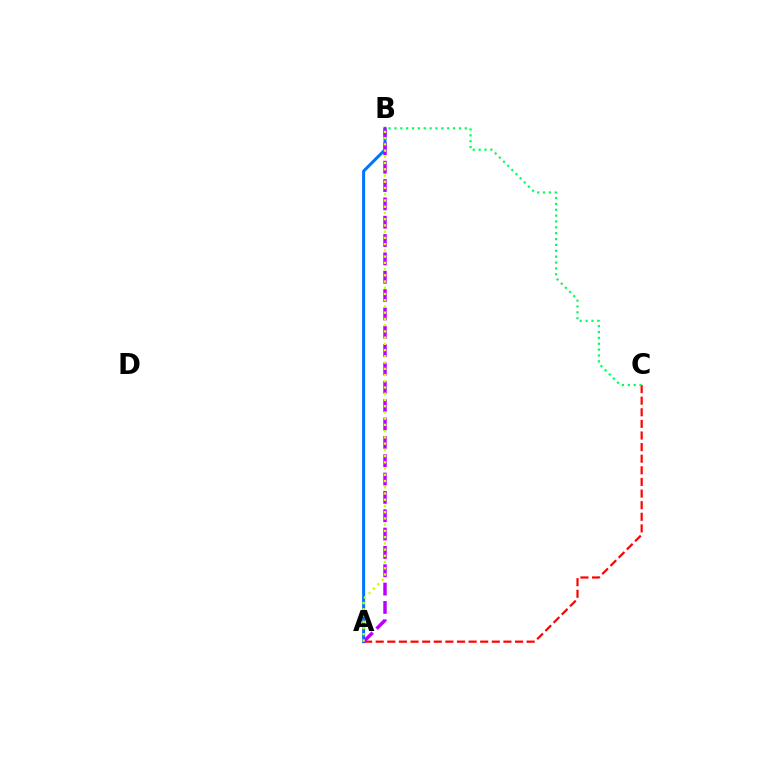{('A', 'C'): [{'color': '#ff0000', 'line_style': 'dashed', 'thickness': 1.58}], ('B', 'C'): [{'color': '#00ff5c', 'line_style': 'dotted', 'thickness': 1.59}], ('A', 'B'): [{'color': '#0074ff', 'line_style': 'solid', 'thickness': 2.17}, {'color': '#b900ff', 'line_style': 'dashed', 'thickness': 2.49}, {'color': '#d1ff00', 'line_style': 'dotted', 'thickness': 1.69}]}